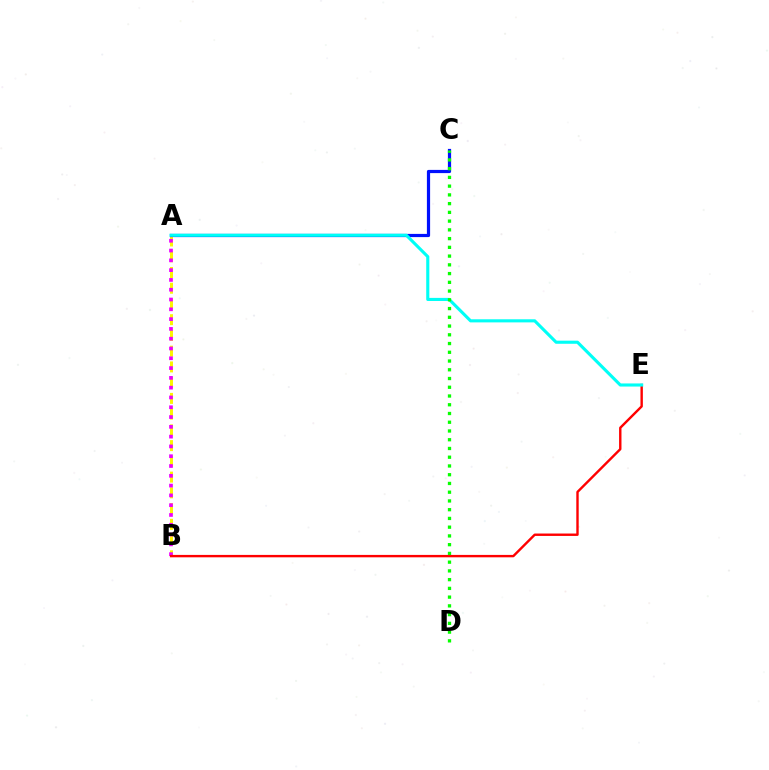{('A', 'B'): [{'color': '#fcf500', 'line_style': 'dashed', 'thickness': 2.14}, {'color': '#ee00ff', 'line_style': 'dotted', 'thickness': 2.66}], ('B', 'E'): [{'color': '#ff0000', 'line_style': 'solid', 'thickness': 1.73}], ('A', 'C'): [{'color': '#0010ff', 'line_style': 'solid', 'thickness': 2.31}], ('A', 'E'): [{'color': '#00fff6', 'line_style': 'solid', 'thickness': 2.24}], ('C', 'D'): [{'color': '#08ff00', 'line_style': 'dotted', 'thickness': 2.38}]}